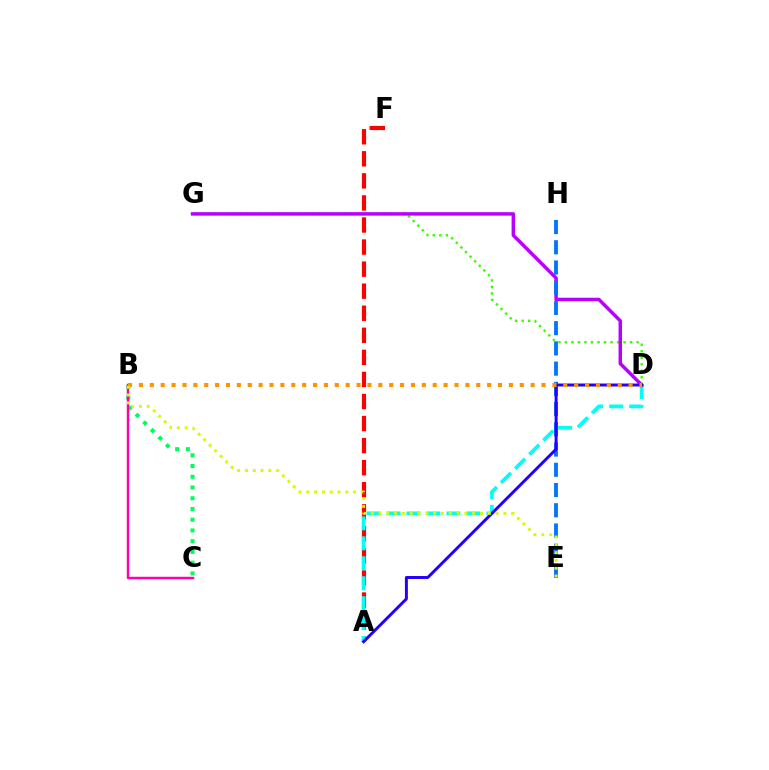{('A', 'F'): [{'color': '#ff0000', 'line_style': 'dashed', 'thickness': 3.0}], ('D', 'G'): [{'color': '#3dff00', 'line_style': 'dotted', 'thickness': 1.77}, {'color': '#b900ff', 'line_style': 'solid', 'thickness': 2.49}], ('B', 'C'): [{'color': '#00ff5c', 'line_style': 'dotted', 'thickness': 2.92}, {'color': '#ff00ac', 'line_style': 'solid', 'thickness': 1.76}], ('A', 'D'): [{'color': '#00fff6', 'line_style': 'dashed', 'thickness': 2.71}, {'color': '#2500ff', 'line_style': 'solid', 'thickness': 2.13}], ('E', 'H'): [{'color': '#0074ff', 'line_style': 'dashed', 'thickness': 2.75}], ('B', 'D'): [{'color': '#ff9400', 'line_style': 'dotted', 'thickness': 2.96}], ('B', 'E'): [{'color': '#d1ff00', 'line_style': 'dotted', 'thickness': 2.12}]}